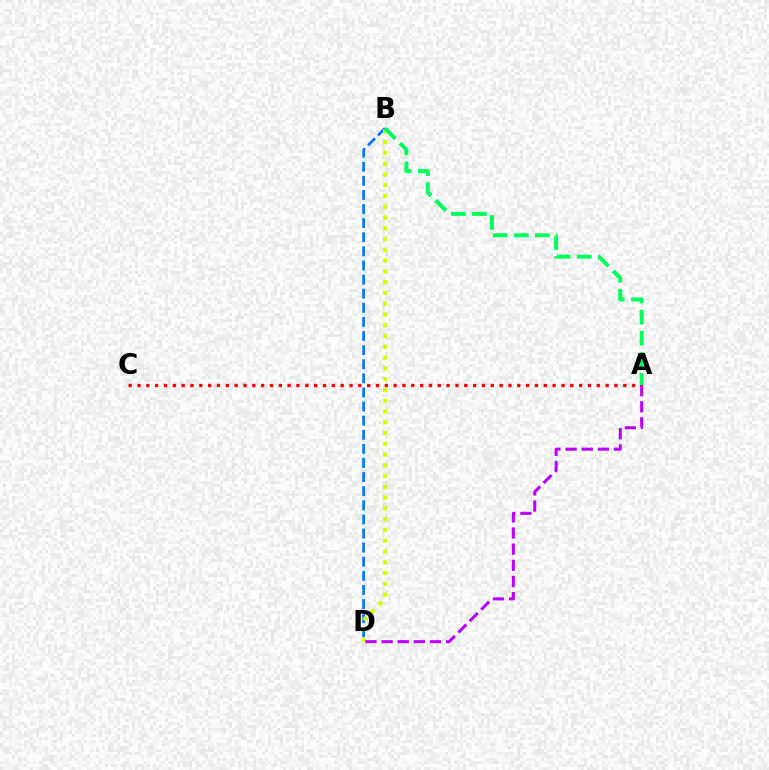{('B', 'D'): [{'color': '#0074ff', 'line_style': 'dashed', 'thickness': 1.92}, {'color': '#d1ff00', 'line_style': 'dotted', 'thickness': 2.93}], ('A', 'D'): [{'color': '#b900ff', 'line_style': 'dashed', 'thickness': 2.19}], ('A', 'C'): [{'color': '#ff0000', 'line_style': 'dotted', 'thickness': 2.4}], ('A', 'B'): [{'color': '#00ff5c', 'line_style': 'dashed', 'thickness': 2.86}]}